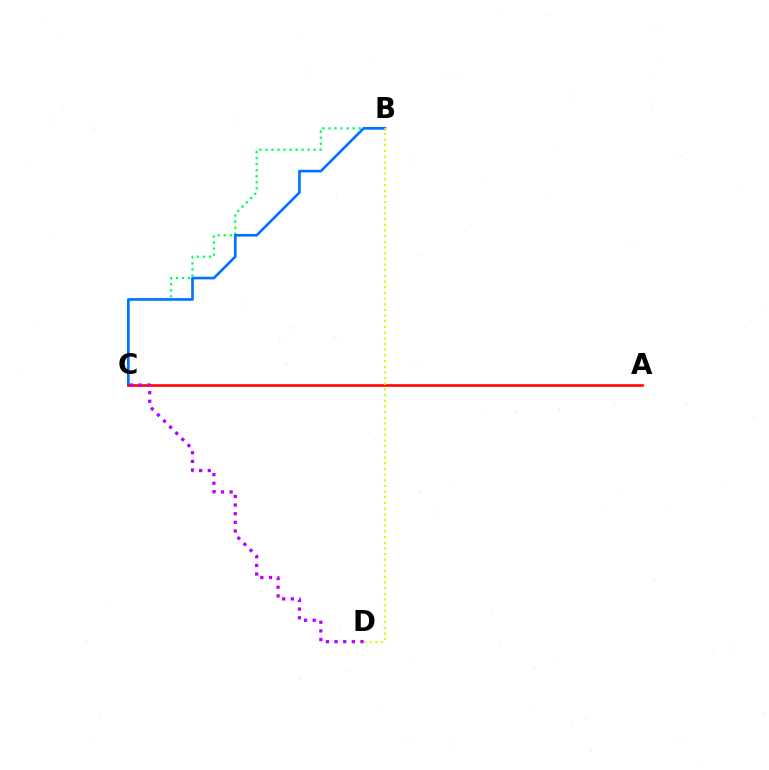{('B', 'C'): [{'color': '#00ff5c', 'line_style': 'dotted', 'thickness': 1.64}, {'color': '#0074ff', 'line_style': 'solid', 'thickness': 1.92}], ('A', 'C'): [{'color': '#ff0000', 'line_style': 'solid', 'thickness': 1.87}], ('C', 'D'): [{'color': '#b900ff', 'line_style': 'dotted', 'thickness': 2.35}], ('B', 'D'): [{'color': '#d1ff00', 'line_style': 'dotted', 'thickness': 1.54}]}